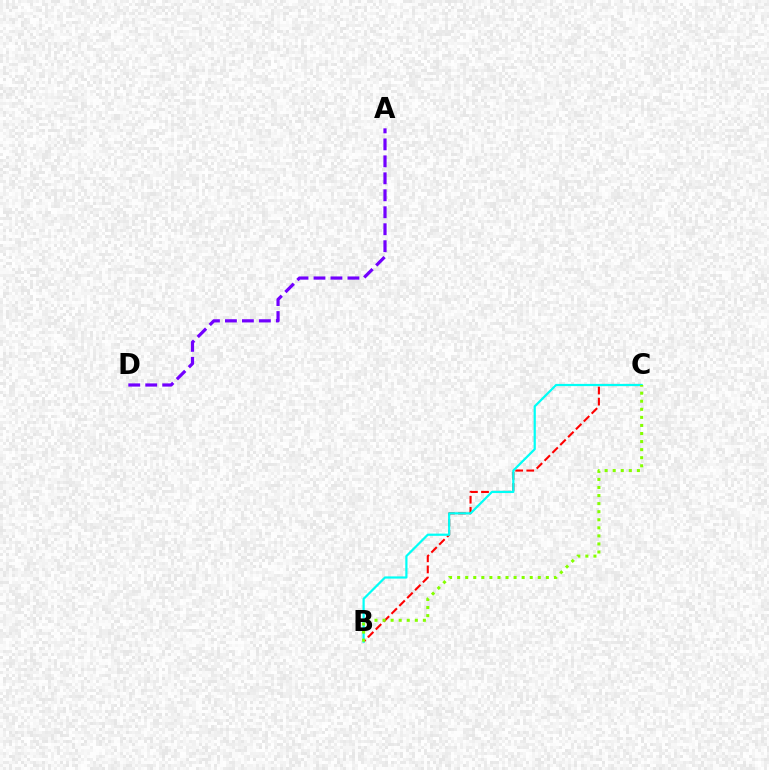{('A', 'D'): [{'color': '#7200ff', 'line_style': 'dashed', 'thickness': 2.31}], ('B', 'C'): [{'color': '#ff0000', 'line_style': 'dashed', 'thickness': 1.51}, {'color': '#00fff6', 'line_style': 'solid', 'thickness': 1.6}, {'color': '#84ff00', 'line_style': 'dotted', 'thickness': 2.19}]}